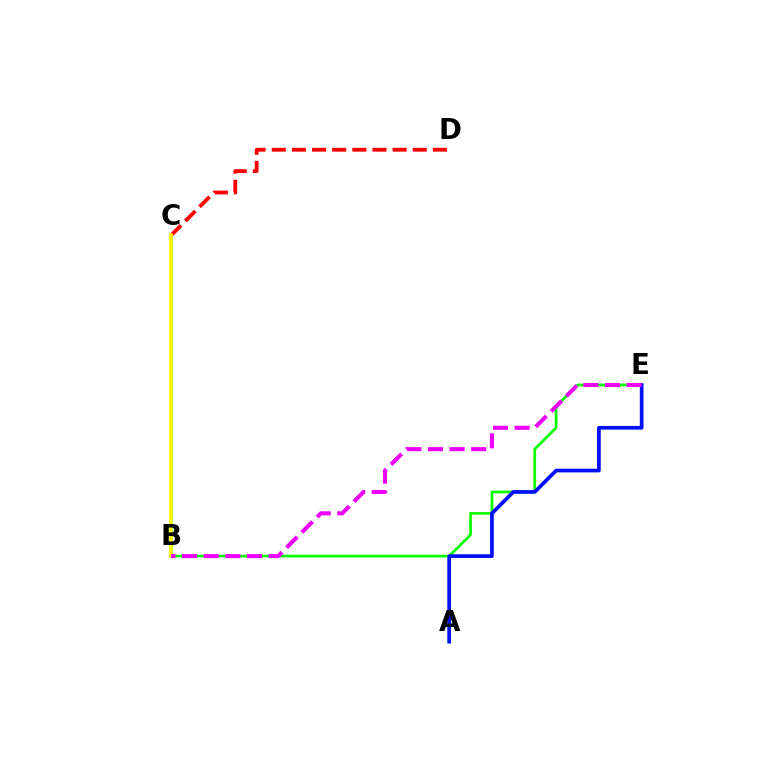{('B', 'C'): [{'color': '#00fff6', 'line_style': 'solid', 'thickness': 2.23}, {'color': '#fcf500', 'line_style': 'solid', 'thickness': 2.61}], ('C', 'D'): [{'color': '#ff0000', 'line_style': 'dashed', 'thickness': 2.74}], ('B', 'E'): [{'color': '#08ff00', 'line_style': 'solid', 'thickness': 1.95}, {'color': '#ee00ff', 'line_style': 'dashed', 'thickness': 2.94}], ('A', 'E'): [{'color': '#0010ff', 'line_style': 'solid', 'thickness': 2.66}]}